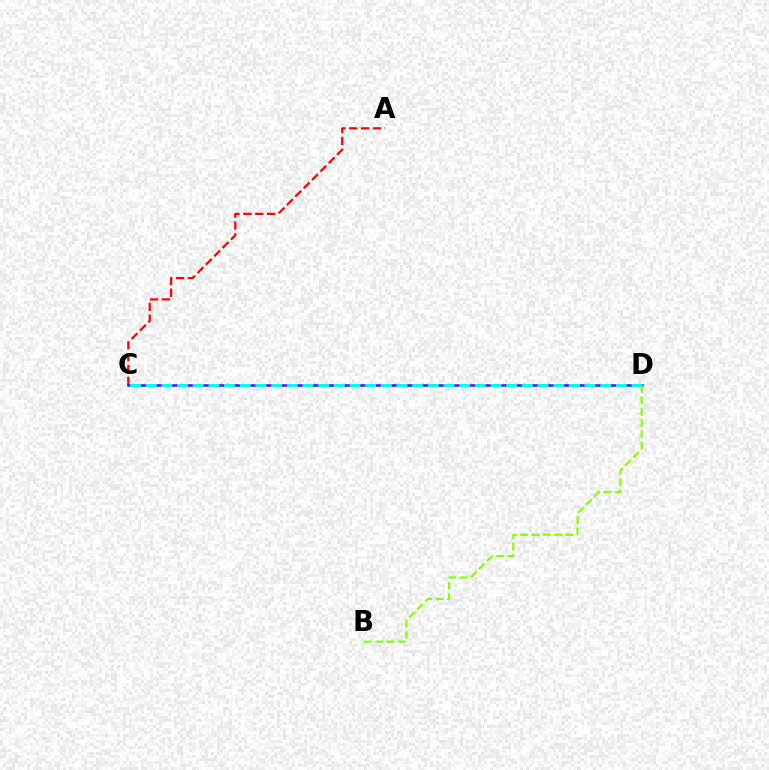{('A', 'C'): [{'color': '#ff0000', 'line_style': 'dashed', 'thickness': 1.61}], ('C', 'D'): [{'color': '#7200ff', 'line_style': 'solid', 'thickness': 1.86}, {'color': '#00fff6', 'line_style': 'dashed', 'thickness': 2.13}], ('B', 'D'): [{'color': '#84ff00', 'line_style': 'dashed', 'thickness': 1.54}]}